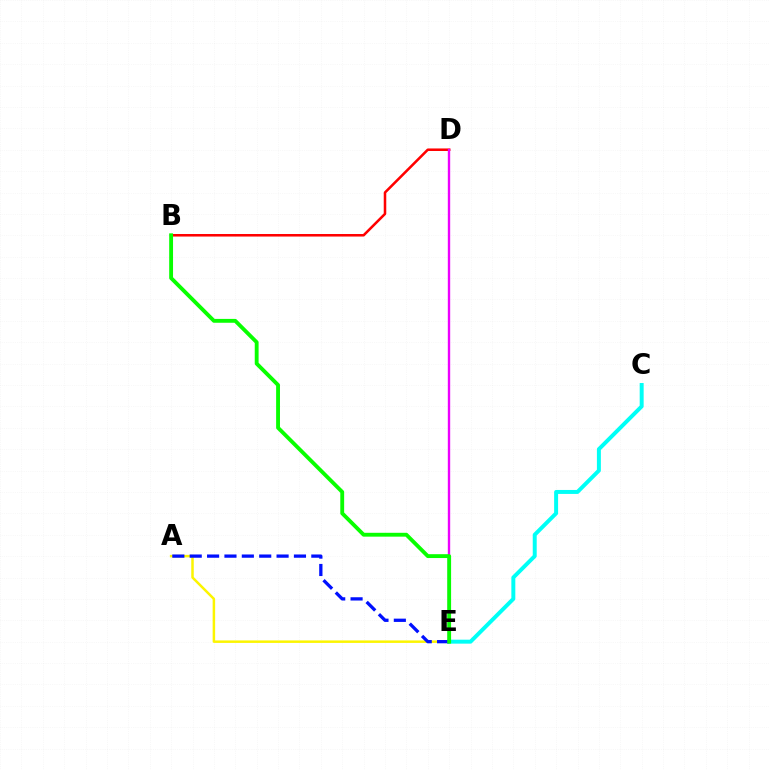{('C', 'E'): [{'color': '#00fff6', 'line_style': 'solid', 'thickness': 2.85}], ('A', 'E'): [{'color': '#fcf500', 'line_style': 'solid', 'thickness': 1.79}, {'color': '#0010ff', 'line_style': 'dashed', 'thickness': 2.36}], ('B', 'D'): [{'color': '#ff0000', 'line_style': 'solid', 'thickness': 1.83}], ('D', 'E'): [{'color': '#ee00ff', 'line_style': 'solid', 'thickness': 1.71}], ('B', 'E'): [{'color': '#08ff00', 'line_style': 'solid', 'thickness': 2.77}]}